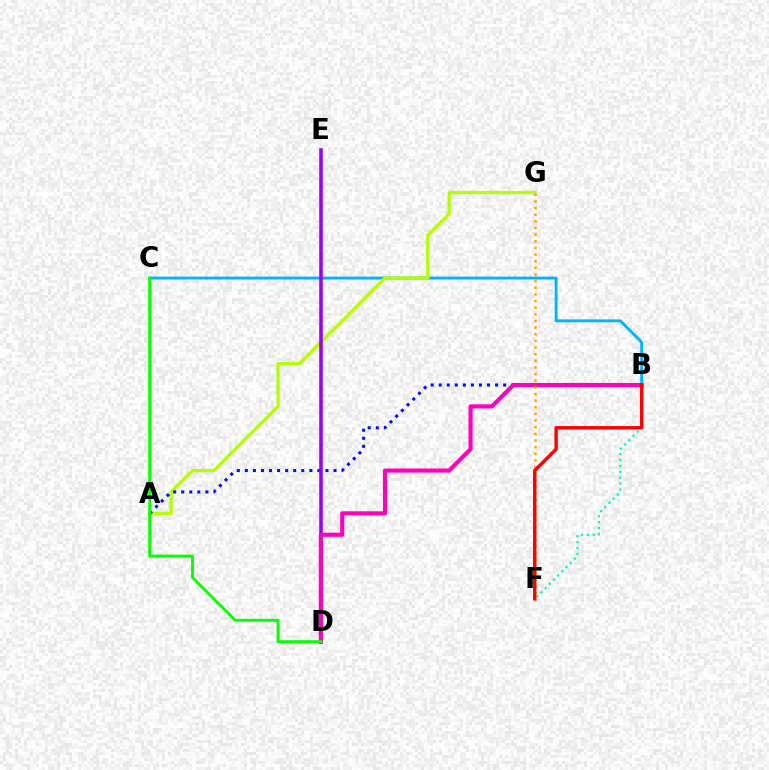{('B', 'C'): [{'color': '#00b5ff', 'line_style': 'solid', 'thickness': 2.07}], ('A', 'G'): [{'color': '#b3ff00', 'line_style': 'solid', 'thickness': 2.35}], ('A', 'B'): [{'color': '#0010ff', 'line_style': 'dotted', 'thickness': 2.19}], ('D', 'E'): [{'color': '#9b00ff', 'line_style': 'solid', 'thickness': 2.57}], ('B', 'D'): [{'color': '#ff00bd', 'line_style': 'solid', 'thickness': 2.96}], ('B', 'F'): [{'color': '#00ff9d', 'line_style': 'dotted', 'thickness': 1.61}, {'color': '#ff0000', 'line_style': 'solid', 'thickness': 2.43}], ('C', 'D'): [{'color': '#08ff00', 'line_style': 'solid', 'thickness': 2.11}], ('F', 'G'): [{'color': '#ffa500', 'line_style': 'dotted', 'thickness': 1.8}]}